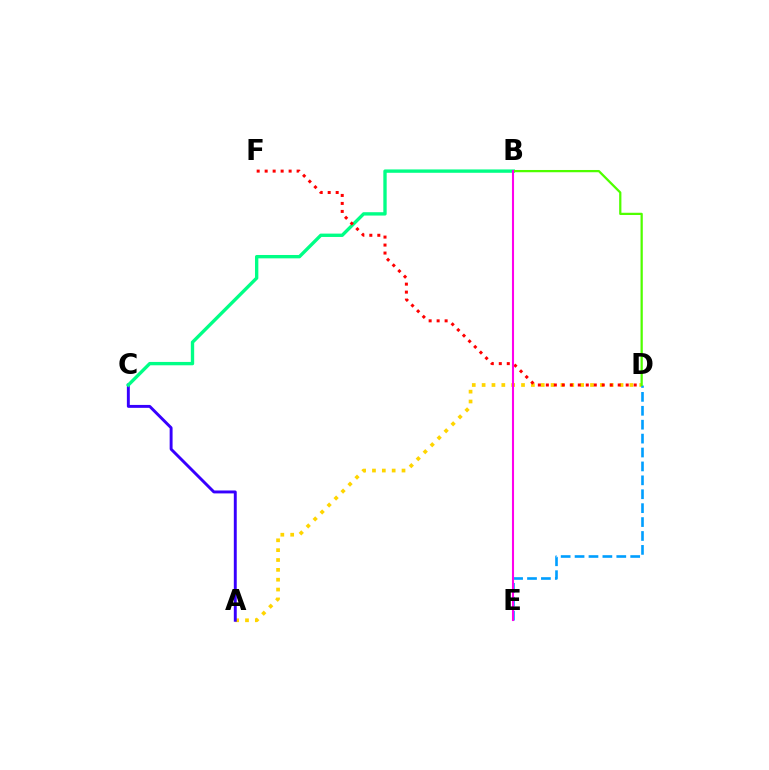{('A', 'D'): [{'color': '#ffd500', 'line_style': 'dotted', 'thickness': 2.68}], ('D', 'E'): [{'color': '#009eff', 'line_style': 'dashed', 'thickness': 1.89}], ('A', 'C'): [{'color': '#3700ff', 'line_style': 'solid', 'thickness': 2.1}], ('B', 'C'): [{'color': '#00ff86', 'line_style': 'solid', 'thickness': 2.42}], ('D', 'F'): [{'color': '#ff0000', 'line_style': 'dotted', 'thickness': 2.17}], ('B', 'D'): [{'color': '#4fff00', 'line_style': 'solid', 'thickness': 1.62}], ('B', 'E'): [{'color': '#ff00ed', 'line_style': 'solid', 'thickness': 1.5}]}